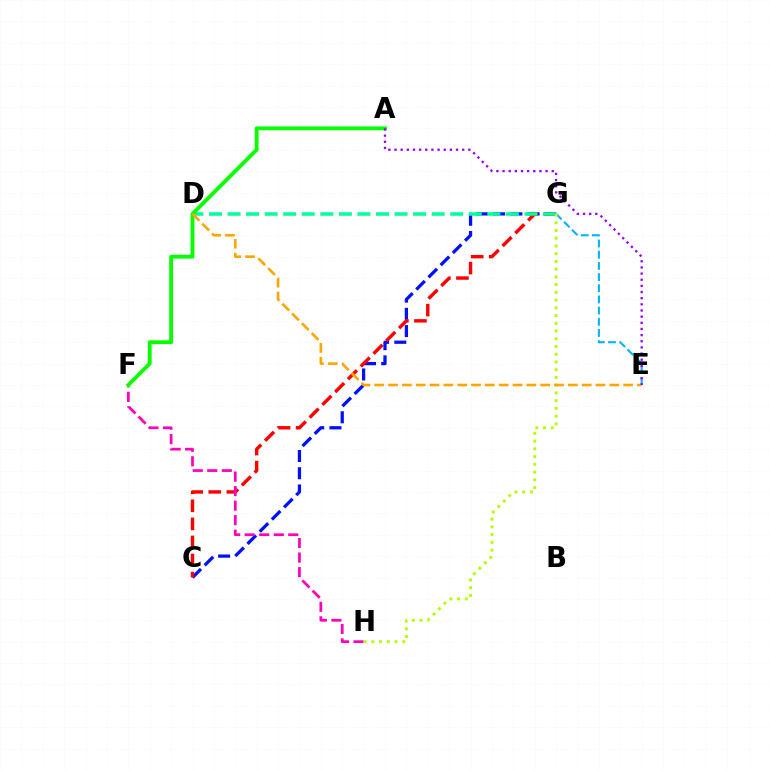{('C', 'G'): [{'color': '#0010ff', 'line_style': 'dashed', 'thickness': 2.34}, {'color': '#ff0000', 'line_style': 'dashed', 'thickness': 2.45}], ('D', 'G'): [{'color': '#00ff9d', 'line_style': 'dashed', 'thickness': 2.52}], ('E', 'G'): [{'color': '#00b5ff', 'line_style': 'dashed', 'thickness': 1.52}], ('F', 'H'): [{'color': '#ff00bd', 'line_style': 'dashed', 'thickness': 1.97}], ('G', 'H'): [{'color': '#b3ff00', 'line_style': 'dotted', 'thickness': 2.1}], ('A', 'F'): [{'color': '#08ff00', 'line_style': 'solid', 'thickness': 2.77}], ('D', 'E'): [{'color': '#ffa500', 'line_style': 'dashed', 'thickness': 1.88}], ('A', 'E'): [{'color': '#9b00ff', 'line_style': 'dotted', 'thickness': 1.67}]}